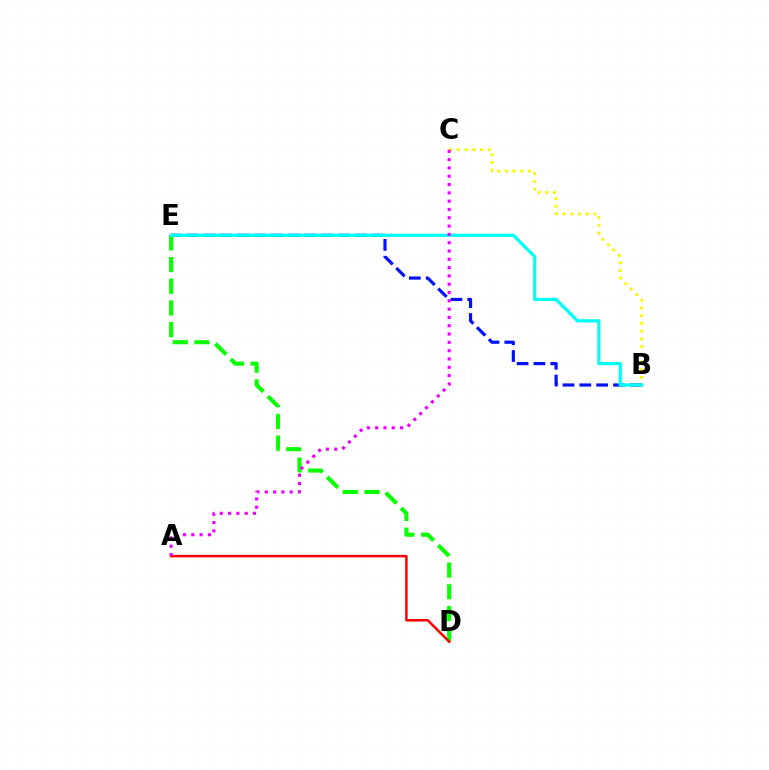{('B', 'E'): [{'color': '#0010ff', 'line_style': 'dashed', 'thickness': 2.29}, {'color': '#00fff6', 'line_style': 'solid', 'thickness': 2.34}], ('D', 'E'): [{'color': '#08ff00', 'line_style': 'dashed', 'thickness': 2.95}], ('B', 'C'): [{'color': '#fcf500', 'line_style': 'dotted', 'thickness': 2.1}], ('A', 'D'): [{'color': '#ff0000', 'line_style': 'solid', 'thickness': 1.8}], ('A', 'C'): [{'color': '#ee00ff', 'line_style': 'dotted', 'thickness': 2.26}]}